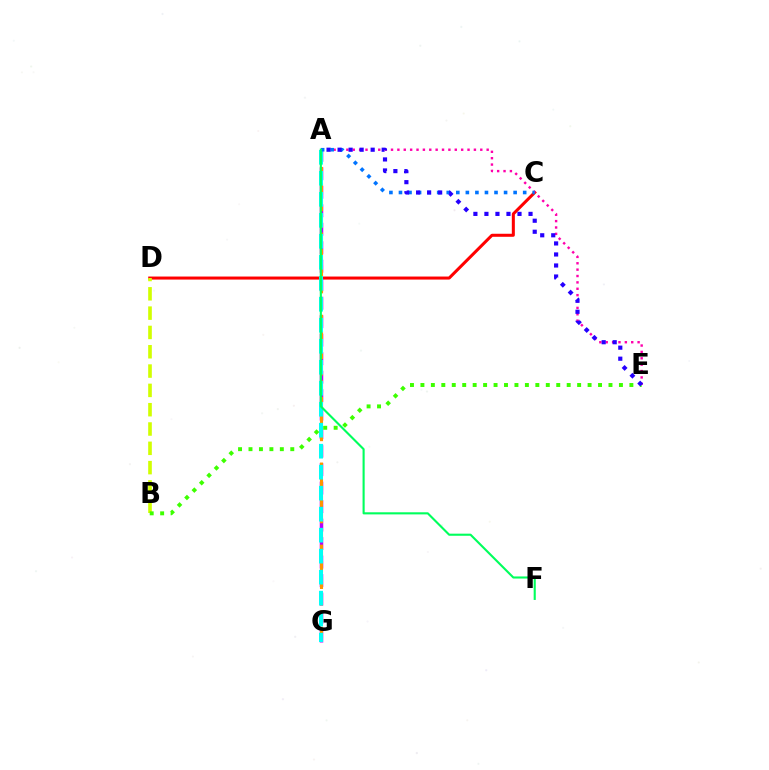{('C', 'D'): [{'color': '#ff0000', 'line_style': 'solid', 'thickness': 2.18}], ('A', 'G'): [{'color': '#b900ff', 'line_style': 'dashed', 'thickness': 2.51}, {'color': '#ff9400', 'line_style': 'dashed', 'thickness': 2.23}, {'color': '#00fff6', 'line_style': 'dashed', 'thickness': 2.85}], ('B', 'D'): [{'color': '#d1ff00', 'line_style': 'dashed', 'thickness': 2.62}], ('A', 'E'): [{'color': '#ff00ac', 'line_style': 'dotted', 'thickness': 1.73}, {'color': '#2500ff', 'line_style': 'dotted', 'thickness': 3.0}], ('A', 'C'): [{'color': '#0074ff', 'line_style': 'dotted', 'thickness': 2.6}], ('B', 'E'): [{'color': '#3dff00', 'line_style': 'dotted', 'thickness': 2.84}], ('A', 'F'): [{'color': '#00ff5c', 'line_style': 'solid', 'thickness': 1.52}]}